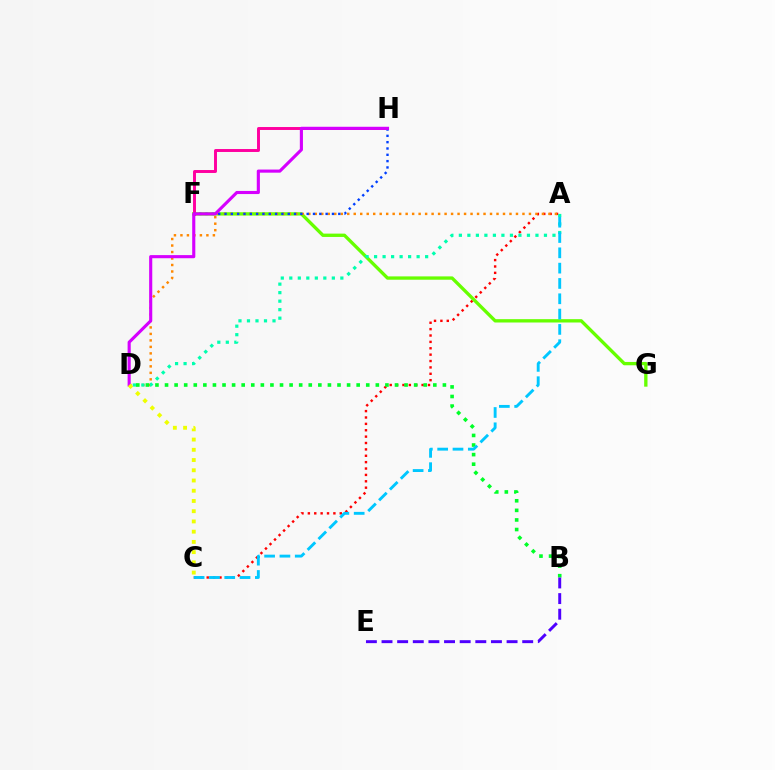{('A', 'C'): [{'color': '#ff0000', 'line_style': 'dotted', 'thickness': 1.73}, {'color': '#00c7ff', 'line_style': 'dashed', 'thickness': 2.08}], ('F', 'G'): [{'color': '#66ff00', 'line_style': 'solid', 'thickness': 2.4}], ('F', 'H'): [{'color': '#ff00a0', 'line_style': 'solid', 'thickness': 2.12}, {'color': '#003fff', 'line_style': 'dotted', 'thickness': 1.72}], ('A', 'D'): [{'color': '#ff8800', 'line_style': 'dotted', 'thickness': 1.76}, {'color': '#00ffaf', 'line_style': 'dotted', 'thickness': 2.31}], ('B', 'D'): [{'color': '#00ff27', 'line_style': 'dotted', 'thickness': 2.6}], ('D', 'H'): [{'color': '#d600ff', 'line_style': 'solid', 'thickness': 2.25}], ('B', 'E'): [{'color': '#4f00ff', 'line_style': 'dashed', 'thickness': 2.12}], ('C', 'D'): [{'color': '#eeff00', 'line_style': 'dotted', 'thickness': 2.78}]}